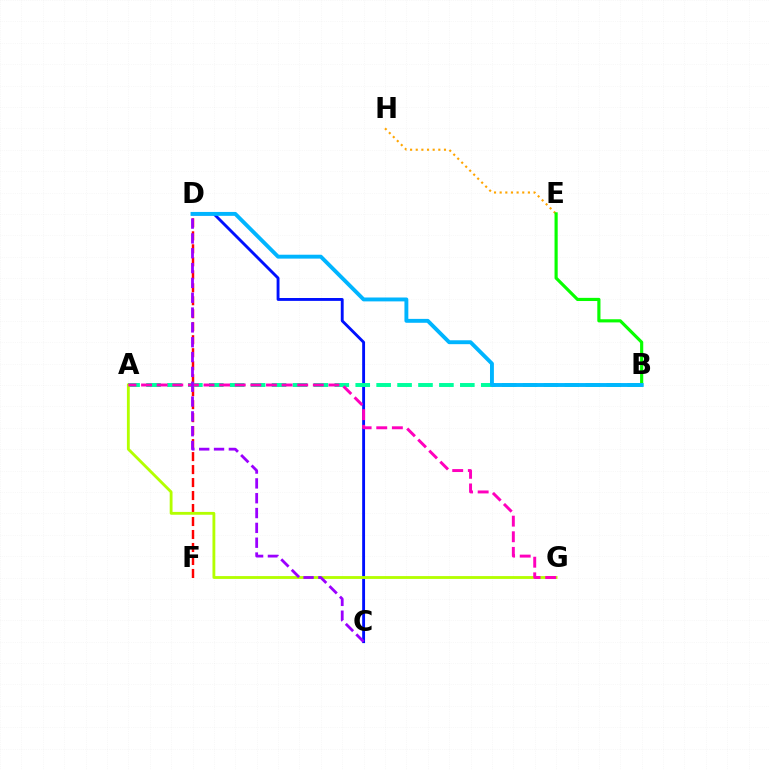{('D', 'F'): [{'color': '#ff0000', 'line_style': 'dashed', 'thickness': 1.76}], ('C', 'D'): [{'color': '#0010ff', 'line_style': 'solid', 'thickness': 2.07}, {'color': '#9b00ff', 'line_style': 'dashed', 'thickness': 2.01}], ('A', 'B'): [{'color': '#00ff9d', 'line_style': 'dashed', 'thickness': 2.84}], ('E', 'H'): [{'color': '#ffa500', 'line_style': 'dotted', 'thickness': 1.53}], ('B', 'E'): [{'color': '#08ff00', 'line_style': 'solid', 'thickness': 2.27}], ('A', 'G'): [{'color': '#b3ff00', 'line_style': 'solid', 'thickness': 2.04}, {'color': '#ff00bd', 'line_style': 'dashed', 'thickness': 2.12}], ('B', 'D'): [{'color': '#00b5ff', 'line_style': 'solid', 'thickness': 2.8}]}